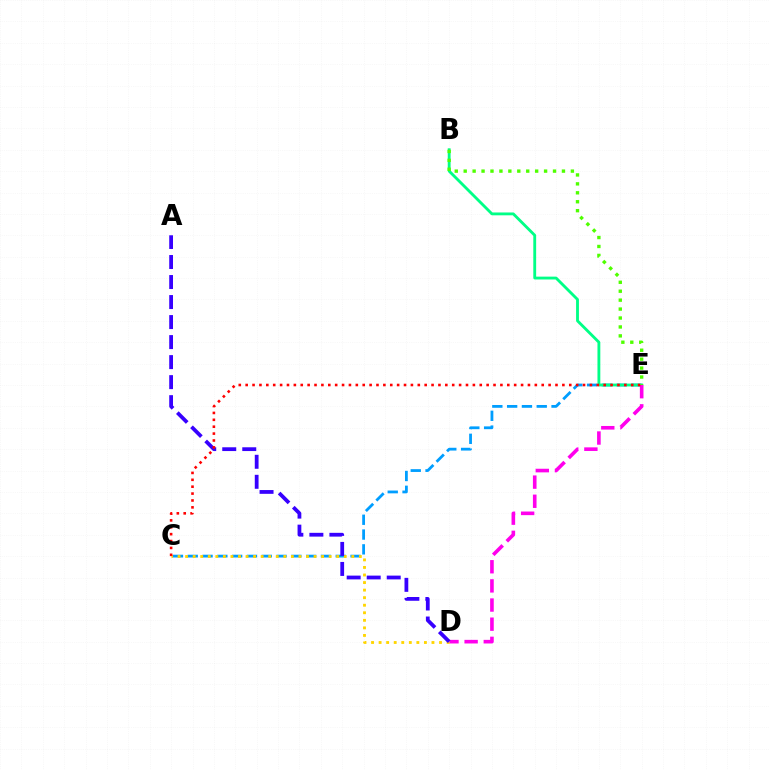{('C', 'E'): [{'color': '#009eff', 'line_style': 'dashed', 'thickness': 2.01}, {'color': '#ff0000', 'line_style': 'dotted', 'thickness': 1.87}], ('B', 'E'): [{'color': '#00ff86', 'line_style': 'solid', 'thickness': 2.05}, {'color': '#4fff00', 'line_style': 'dotted', 'thickness': 2.43}], ('D', 'E'): [{'color': '#ff00ed', 'line_style': 'dashed', 'thickness': 2.6}], ('C', 'D'): [{'color': '#ffd500', 'line_style': 'dotted', 'thickness': 2.05}], ('A', 'D'): [{'color': '#3700ff', 'line_style': 'dashed', 'thickness': 2.72}]}